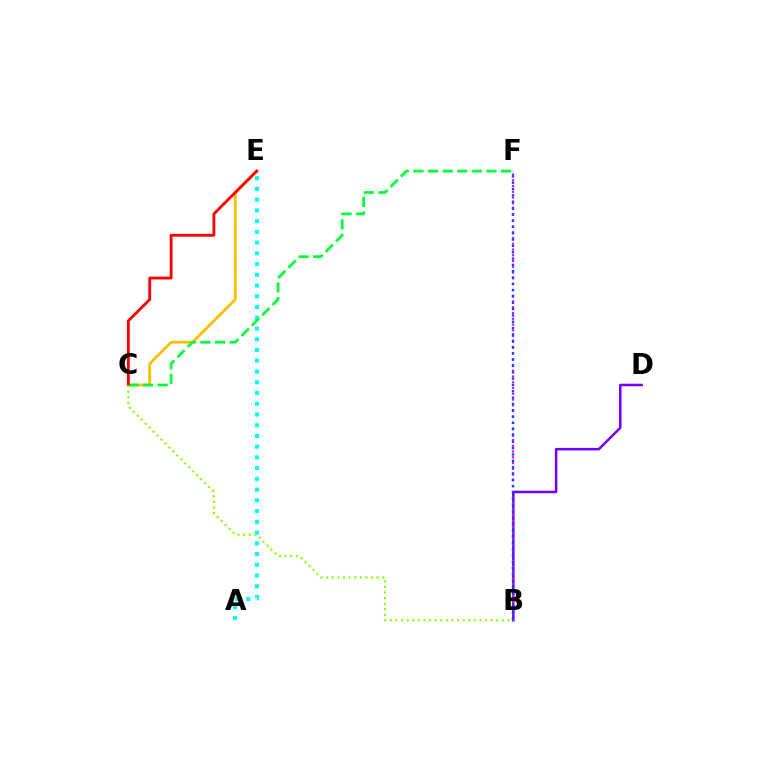{('A', 'E'): [{'color': '#00fff6', 'line_style': 'dotted', 'thickness': 2.92}], ('B', 'D'): [{'color': '#7200ff', 'line_style': 'solid', 'thickness': 1.8}], ('C', 'E'): [{'color': '#ffbd00', 'line_style': 'solid', 'thickness': 2.0}, {'color': '#ff0000', 'line_style': 'solid', 'thickness': 2.04}], ('B', 'F'): [{'color': '#ff00cf', 'line_style': 'dotted', 'thickness': 1.57}, {'color': '#004bff', 'line_style': 'dotted', 'thickness': 1.72}], ('C', 'F'): [{'color': '#00ff39', 'line_style': 'dashed', 'thickness': 1.98}], ('B', 'C'): [{'color': '#84ff00', 'line_style': 'dotted', 'thickness': 1.52}]}